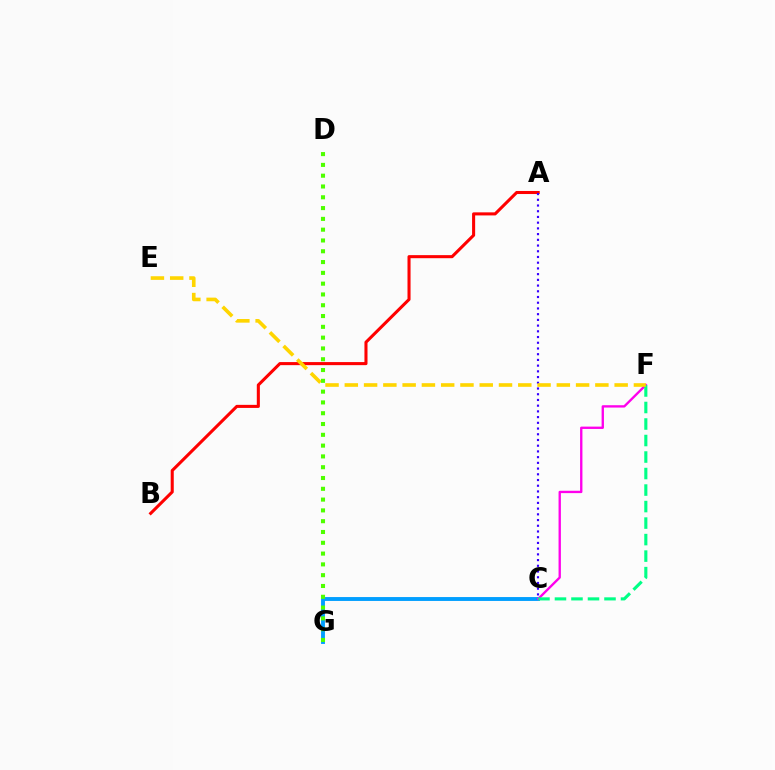{('C', 'G'): [{'color': '#009eff', 'line_style': 'solid', 'thickness': 2.8}], ('A', 'B'): [{'color': '#ff0000', 'line_style': 'solid', 'thickness': 2.21}], ('A', 'C'): [{'color': '#3700ff', 'line_style': 'dotted', 'thickness': 1.55}], ('C', 'F'): [{'color': '#ff00ed', 'line_style': 'solid', 'thickness': 1.69}, {'color': '#00ff86', 'line_style': 'dashed', 'thickness': 2.24}], ('E', 'F'): [{'color': '#ffd500', 'line_style': 'dashed', 'thickness': 2.62}], ('D', 'G'): [{'color': '#4fff00', 'line_style': 'dotted', 'thickness': 2.93}]}